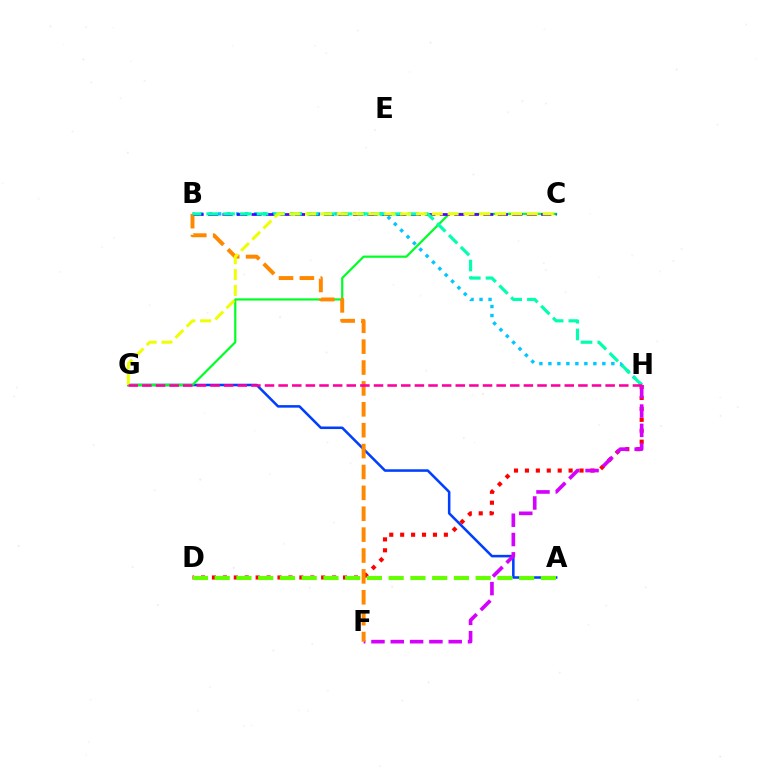{('A', 'G'): [{'color': '#003fff', 'line_style': 'solid', 'thickness': 1.83}], ('C', 'G'): [{'color': '#00ff27', 'line_style': 'solid', 'thickness': 1.59}, {'color': '#eeff00', 'line_style': 'dashed', 'thickness': 2.15}], ('D', 'H'): [{'color': '#ff0000', 'line_style': 'dotted', 'thickness': 2.97}], ('F', 'H'): [{'color': '#d600ff', 'line_style': 'dashed', 'thickness': 2.62}], ('B', 'H'): [{'color': '#00c7ff', 'line_style': 'dotted', 'thickness': 2.44}, {'color': '#00ffaf', 'line_style': 'dashed', 'thickness': 2.28}], ('B', 'F'): [{'color': '#ff8800', 'line_style': 'dashed', 'thickness': 2.84}], ('B', 'C'): [{'color': '#4f00ff', 'line_style': 'dashed', 'thickness': 1.97}], ('G', 'H'): [{'color': '#ff00a0', 'line_style': 'dashed', 'thickness': 1.85}], ('A', 'D'): [{'color': '#66ff00', 'line_style': 'dashed', 'thickness': 2.95}]}